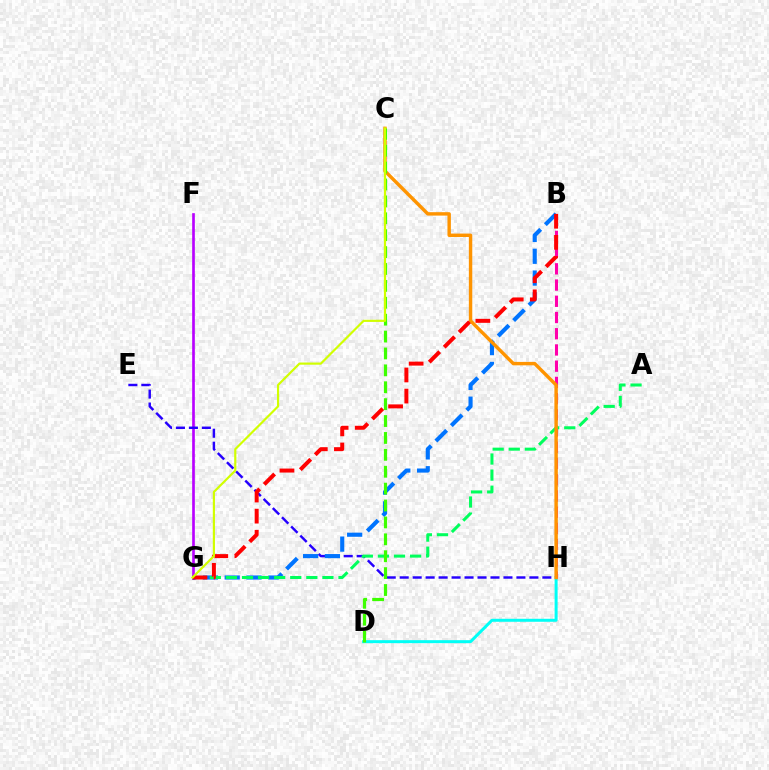{('F', 'G'): [{'color': '#b900ff', 'line_style': 'solid', 'thickness': 1.92}], ('D', 'H'): [{'color': '#00fff6', 'line_style': 'solid', 'thickness': 2.15}], ('B', 'H'): [{'color': '#ff00ac', 'line_style': 'dashed', 'thickness': 2.2}], ('E', 'H'): [{'color': '#2500ff', 'line_style': 'dashed', 'thickness': 1.76}], ('B', 'G'): [{'color': '#0074ff', 'line_style': 'dashed', 'thickness': 2.96}, {'color': '#ff0000', 'line_style': 'dashed', 'thickness': 2.87}], ('A', 'G'): [{'color': '#00ff5c', 'line_style': 'dashed', 'thickness': 2.19}], ('C', 'H'): [{'color': '#ff9400', 'line_style': 'solid', 'thickness': 2.46}], ('C', 'D'): [{'color': '#3dff00', 'line_style': 'dashed', 'thickness': 2.3}], ('C', 'G'): [{'color': '#d1ff00', 'line_style': 'solid', 'thickness': 1.56}]}